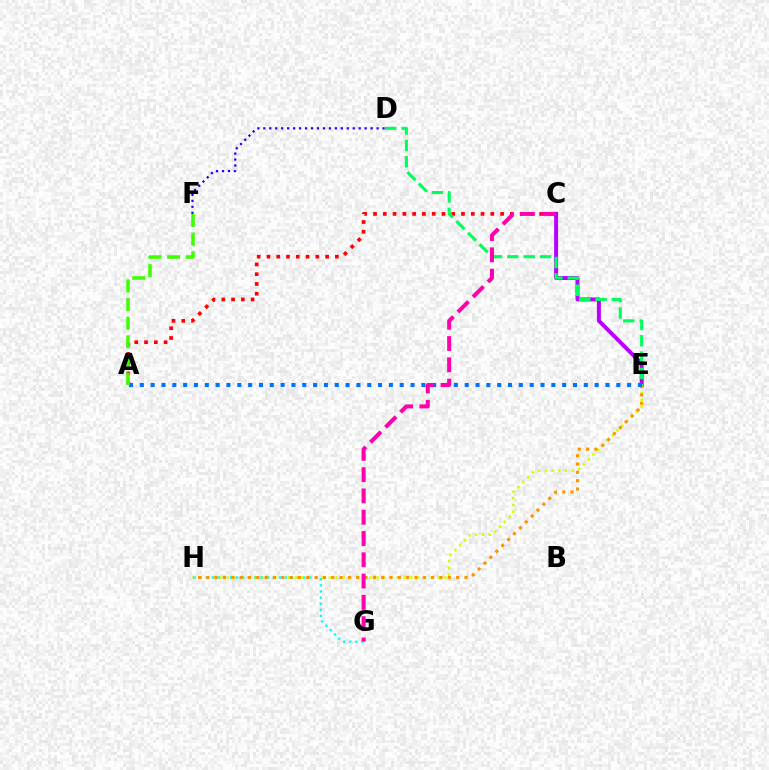{('E', 'H'): [{'color': '#d1ff00', 'line_style': 'dotted', 'thickness': 1.85}, {'color': '#ff9400', 'line_style': 'dotted', 'thickness': 2.26}], ('G', 'H'): [{'color': '#00fff6', 'line_style': 'dotted', 'thickness': 1.66}], ('C', 'E'): [{'color': '#b900ff', 'line_style': 'solid', 'thickness': 2.86}], ('A', 'C'): [{'color': '#ff0000', 'line_style': 'dotted', 'thickness': 2.66}], ('D', 'E'): [{'color': '#00ff5c', 'line_style': 'dashed', 'thickness': 2.22}], ('D', 'F'): [{'color': '#2500ff', 'line_style': 'dotted', 'thickness': 1.62}], ('A', 'E'): [{'color': '#0074ff', 'line_style': 'dotted', 'thickness': 2.94}], ('A', 'F'): [{'color': '#3dff00', 'line_style': 'dashed', 'thickness': 2.53}], ('C', 'G'): [{'color': '#ff00ac', 'line_style': 'dashed', 'thickness': 2.89}]}